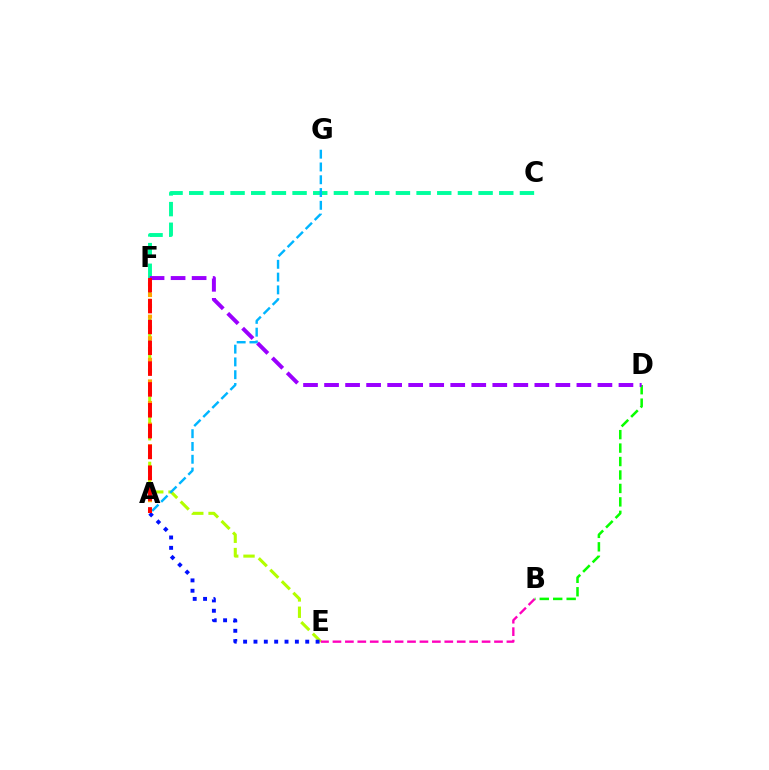{('E', 'F'): [{'color': '#b3ff00', 'line_style': 'dashed', 'thickness': 2.21}], ('B', 'E'): [{'color': '#ff00bd', 'line_style': 'dashed', 'thickness': 1.69}], ('A', 'E'): [{'color': '#0010ff', 'line_style': 'dotted', 'thickness': 2.81}], ('C', 'F'): [{'color': '#00ff9d', 'line_style': 'dashed', 'thickness': 2.81}], ('B', 'D'): [{'color': '#08ff00', 'line_style': 'dashed', 'thickness': 1.83}], ('D', 'F'): [{'color': '#9b00ff', 'line_style': 'dashed', 'thickness': 2.86}], ('A', 'F'): [{'color': '#ffa500', 'line_style': 'dotted', 'thickness': 2.93}, {'color': '#ff0000', 'line_style': 'dashed', 'thickness': 2.83}], ('A', 'G'): [{'color': '#00b5ff', 'line_style': 'dashed', 'thickness': 1.74}]}